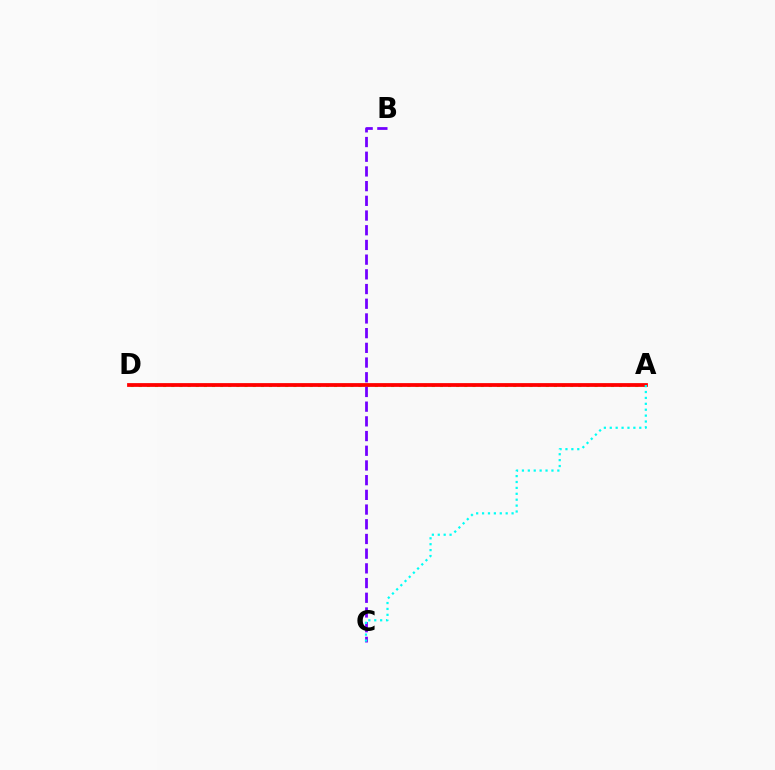{('A', 'D'): [{'color': '#84ff00', 'line_style': 'dotted', 'thickness': 2.21}, {'color': '#ff0000', 'line_style': 'solid', 'thickness': 2.72}], ('B', 'C'): [{'color': '#7200ff', 'line_style': 'dashed', 'thickness': 2.0}], ('A', 'C'): [{'color': '#00fff6', 'line_style': 'dotted', 'thickness': 1.6}]}